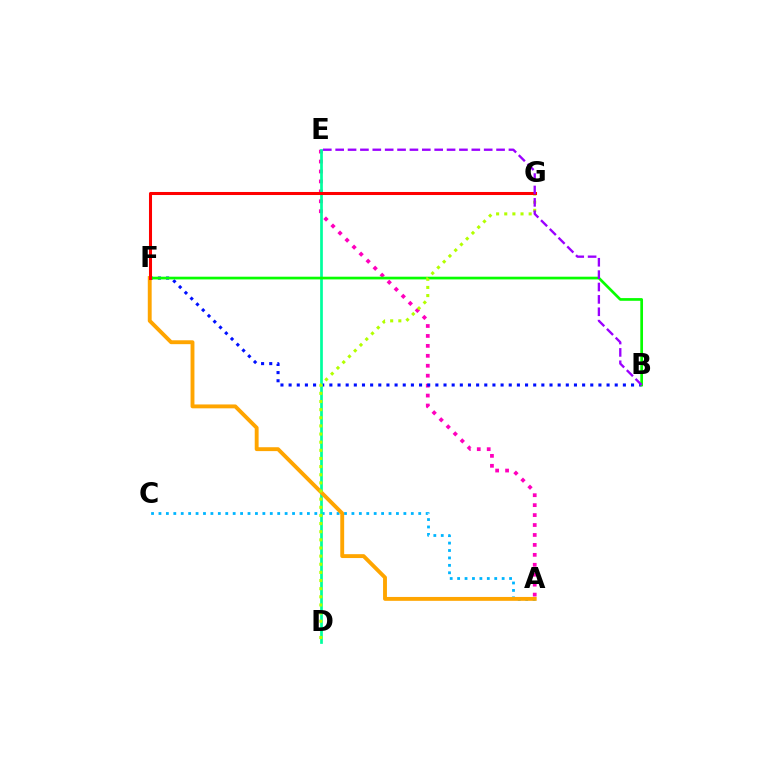{('A', 'E'): [{'color': '#ff00bd', 'line_style': 'dotted', 'thickness': 2.7}], ('B', 'F'): [{'color': '#0010ff', 'line_style': 'dotted', 'thickness': 2.22}, {'color': '#08ff00', 'line_style': 'solid', 'thickness': 1.94}], ('A', 'C'): [{'color': '#00b5ff', 'line_style': 'dotted', 'thickness': 2.02}], ('D', 'E'): [{'color': '#00ff9d', 'line_style': 'solid', 'thickness': 1.95}], ('A', 'F'): [{'color': '#ffa500', 'line_style': 'solid', 'thickness': 2.79}], ('D', 'G'): [{'color': '#b3ff00', 'line_style': 'dotted', 'thickness': 2.21}], ('F', 'G'): [{'color': '#ff0000', 'line_style': 'solid', 'thickness': 2.19}], ('B', 'E'): [{'color': '#9b00ff', 'line_style': 'dashed', 'thickness': 1.68}]}